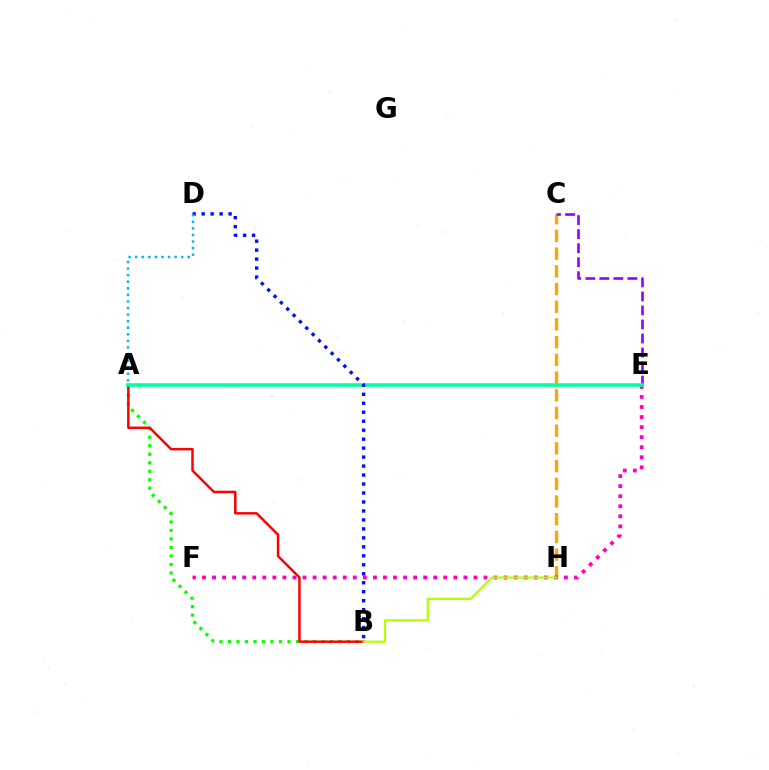{('C', 'H'): [{'color': '#ffa500', 'line_style': 'dashed', 'thickness': 2.41}], ('C', 'E'): [{'color': '#9b00ff', 'line_style': 'dashed', 'thickness': 1.91}], ('E', 'F'): [{'color': '#ff00bd', 'line_style': 'dotted', 'thickness': 2.73}], ('A', 'B'): [{'color': '#08ff00', 'line_style': 'dotted', 'thickness': 2.31}, {'color': '#ff0000', 'line_style': 'solid', 'thickness': 1.78}], ('A', 'E'): [{'color': '#00ff9d', 'line_style': 'solid', 'thickness': 2.56}], ('B', 'D'): [{'color': '#0010ff', 'line_style': 'dotted', 'thickness': 2.44}], ('A', 'D'): [{'color': '#00b5ff', 'line_style': 'dotted', 'thickness': 1.79}], ('B', 'H'): [{'color': '#b3ff00', 'line_style': 'solid', 'thickness': 1.59}]}